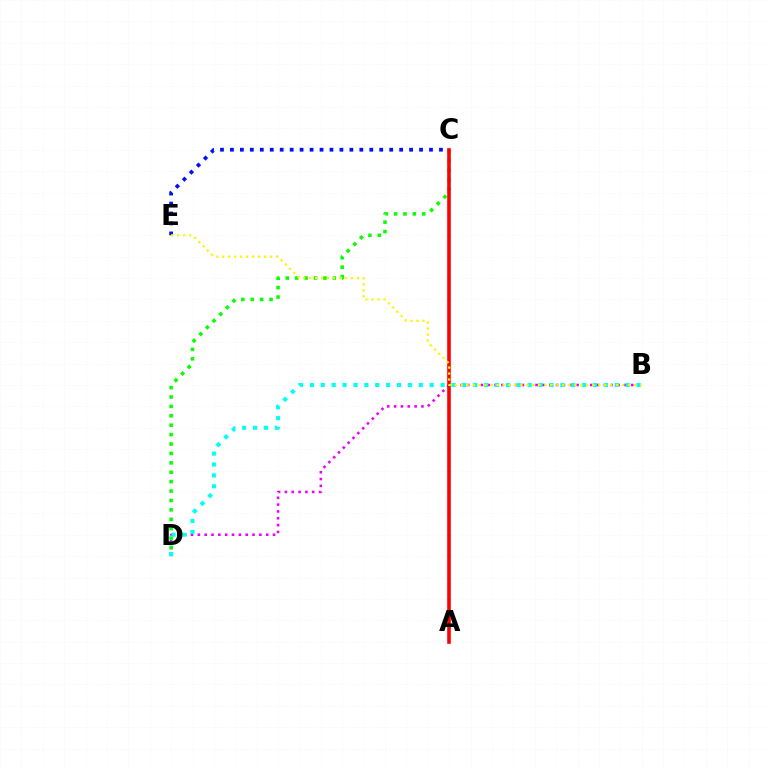{('C', 'E'): [{'color': '#0010ff', 'line_style': 'dotted', 'thickness': 2.7}], ('B', 'D'): [{'color': '#ee00ff', 'line_style': 'dotted', 'thickness': 1.86}, {'color': '#00fff6', 'line_style': 'dotted', 'thickness': 2.96}], ('C', 'D'): [{'color': '#08ff00', 'line_style': 'dotted', 'thickness': 2.56}], ('A', 'C'): [{'color': '#ff0000', 'line_style': 'solid', 'thickness': 2.6}], ('B', 'E'): [{'color': '#fcf500', 'line_style': 'dotted', 'thickness': 1.63}]}